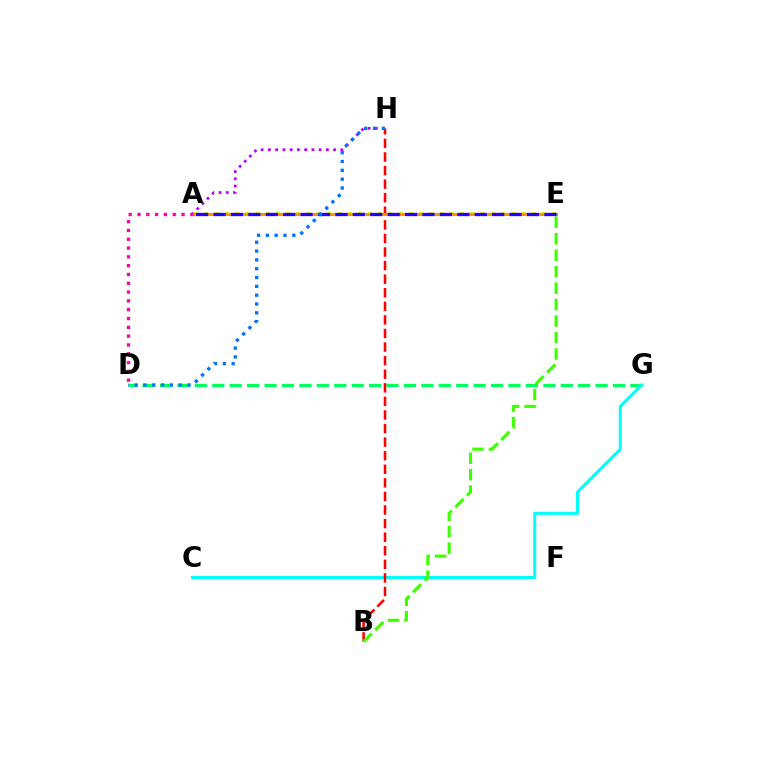{('D', 'G'): [{'color': '#00ff5c', 'line_style': 'dashed', 'thickness': 2.37}], ('C', 'G'): [{'color': '#00fff6', 'line_style': 'solid', 'thickness': 2.16}], ('B', 'H'): [{'color': '#ff0000', 'line_style': 'dashed', 'thickness': 1.84}], ('A', 'H'): [{'color': '#b900ff', 'line_style': 'dotted', 'thickness': 1.97}], ('A', 'E'): [{'color': '#d1ff00', 'line_style': 'dotted', 'thickness': 2.78}, {'color': '#ff9400', 'line_style': 'solid', 'thickness': 2.21}, {'color': '#2500ff', 'line_style': 'dashed', 'thickness': 2.37}], ('B', 'E'): [{'color': '#3dff00', 'line_style': 'dashed', 'thickness': 2.24}], ('D', 'H'): [{'color': '#0074ff', 'line_style': 'dotted', 'thickness': 2.4}], ('A', 'D'): [{'color': '#ff00ac', 'line_style': 'dotted', 'thickness': 2.39}]}